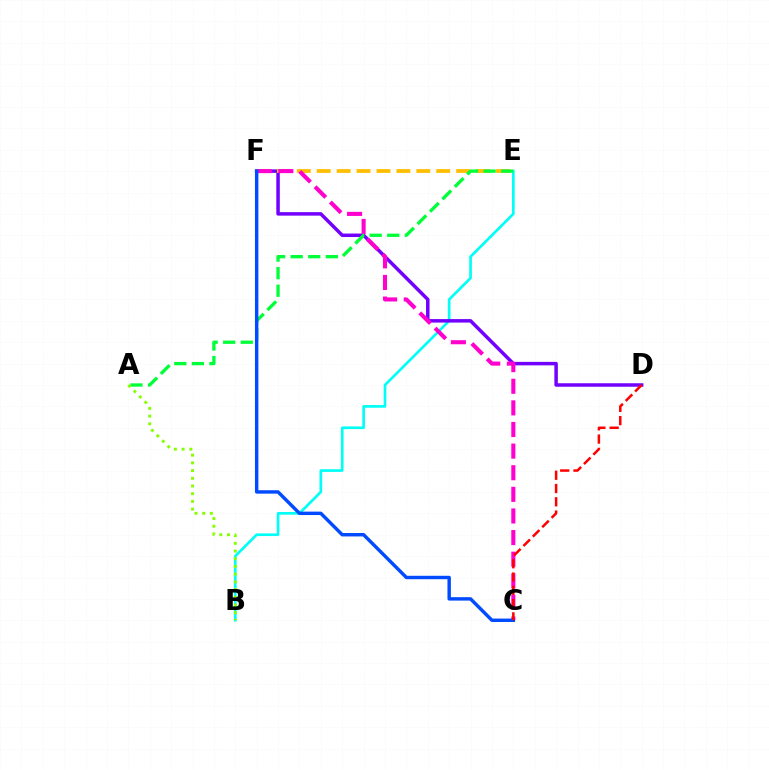{('B', 'E'): [{'color': '#00fff6', 'line_style': 'solid', 'thickness': 1.93}], ('D', 'F'): [{'color': '#7200ff', 'line_style': 'solid', 'thickness': 2.51}], ('E', 'F'): [{'color': '#ffbd00', 'line_style': 'dashed', 'thickness': 2.71}], ('C', 'F'): [{'color': '#ff00cf', 'line_style': 'dashed', 'thickness': 2.94}, {'color': '#004bff', 'line_style': 'solid', 'thickness': 2.46}], ('A', 'E'): [{'color': '#00ff39', 'line_style': 'dashed', 'thickness': 2.39}], ('C', 'D'): [{'color': '#ff0000', 'line_style': 'dashed', 'thickness': 1.8}], ('A', 'B'): [{'color': '#84ff00', 'line_style': 'dotted', 'thickness': 2.09}]}